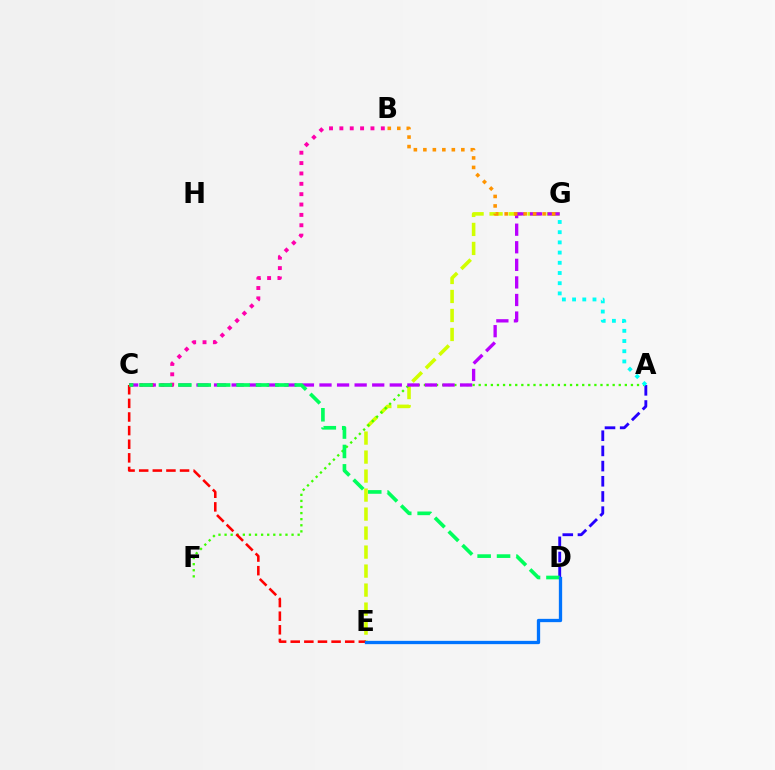{('E', 'G'): [{'color': '#d1ff00', 'line_style': 'dashed', 'thickness': 2.58}], ('A', 'F'): [{'color': '#3dff00', 'line_style': 'dotted', 'thickness': 1.65}], ('C', 'G'): [{'color': '#b900ff', 'line_style': 'dashed', 'thickness': 2.39}], ('B', 'G'): [{'color': '#ff9400', 'line_style': 'dotted', 'thickness': 2.58}], ('A', 'D'): [{'color': '#2500ff', 'line_style': 'dashed', 'thickness': 2.06}], ('C', 'E'): [{'color': '#ff0000', 'line_style': 'dashed', 'thickness': 1.85}], ('B', 'C'): [{'color': '#ff00ac', 'line_style': 'dotted', 'thickness': 2.81}], ('C', 'D'): [{'color': '#00ff5c', 'line_style': 'dashed', 'thickness': 2.64}], ('D', 'E'): [{'color': '#0074ff', 'line_style': 'solid', 'thickness': 2.38}], ('A', 'G'): [{'color': '#00fff6', 'line_style': 'dotted', 'thickness': 2.77}]}